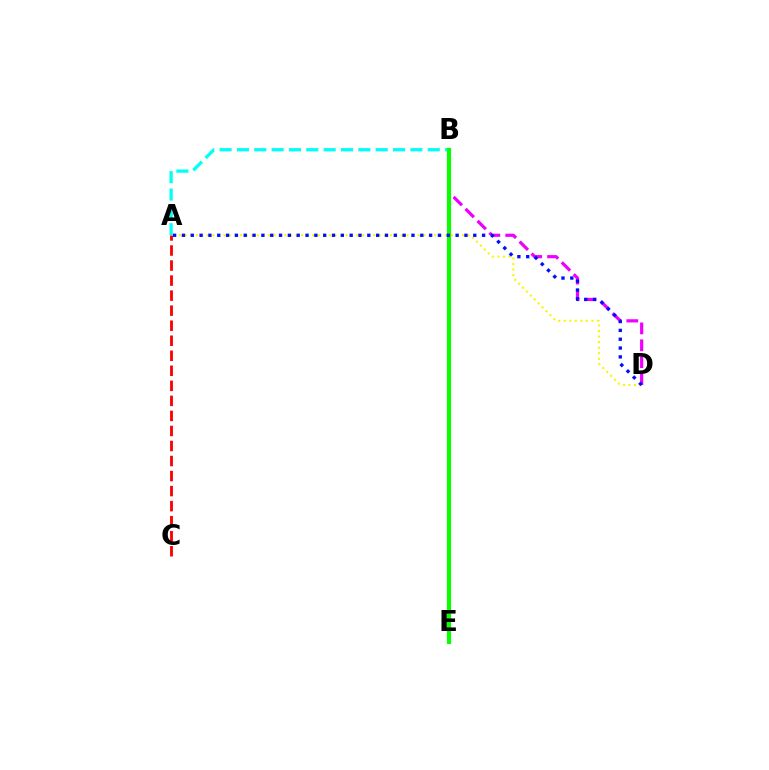{('A', 'B'): [{'color': '#00fff6', 'line_style': 'dashed', 'thickness': 2.36}], ('A', 'C'): [{'color': '#ff0000', 'line_style': 'dashed', 'thickness': 2.04}], ('A', 'D'): [{'color': '#fcf500', 'line_style': 'dotted', 'thickness': 1.51}, {'color': '#0010ff', 'line_style': 'dotted', 'thickness': 2.4}], ('B', 'D'): [{'color': '#ee00ff', 'line_style': 'dashed', 'thickness': 2.3}], ('B', 'E'): [{'color': '#08ff00', 'line_style': 'solid', 'thickness': 2.99}]}